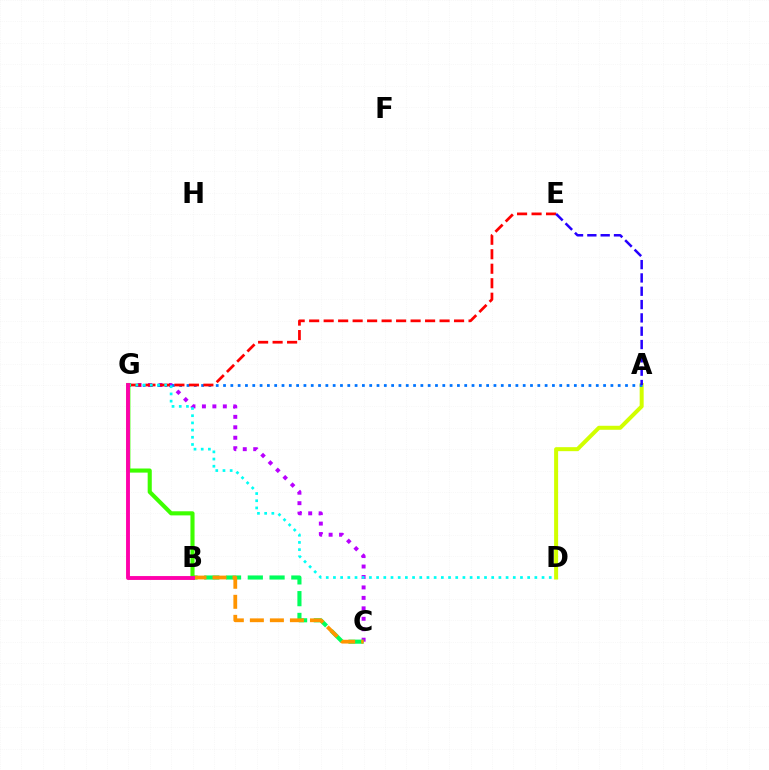{('C', 'G'): [{'color': '#b900ff', 'line_style': 'dotted', 'thickness': 2.84}], ('B', 'C'): [{'color': '#00ff5c', 'line_style': 'dashed', 'thickness': 2.96}, {'color': '#ff9400', 'line_style': 'dashed', 'thickness': 2.72}], ('A', 'D'): [{'color': '#d1ff00', 'line_style': 'solid', 'thickness': 2.88}], ('A', 'G'): [{'color': '#0074ff', 'line_style': 'dotted', 'thickness': 1.99}], ('E', 'G'): [{'color': '#ff0000', 'line_style': 'dashed', 'thickness': 1.97}], ('D', 'G'): [{'color': '#00fff6', 'line_style': 'dotted', 'thickness': 1.95}], ('B', 'G'): [{'color': '#3dff00', 'line_style': 'solid', 'thickness': 2.96}, {'color': '#ff00ac', 'line_style': 'solid', 'thickness': 2.79}], ('A', 'E'): [{'color': '#2500ff', 'line_style': 'dashed', 'thickness': 1.81}]}